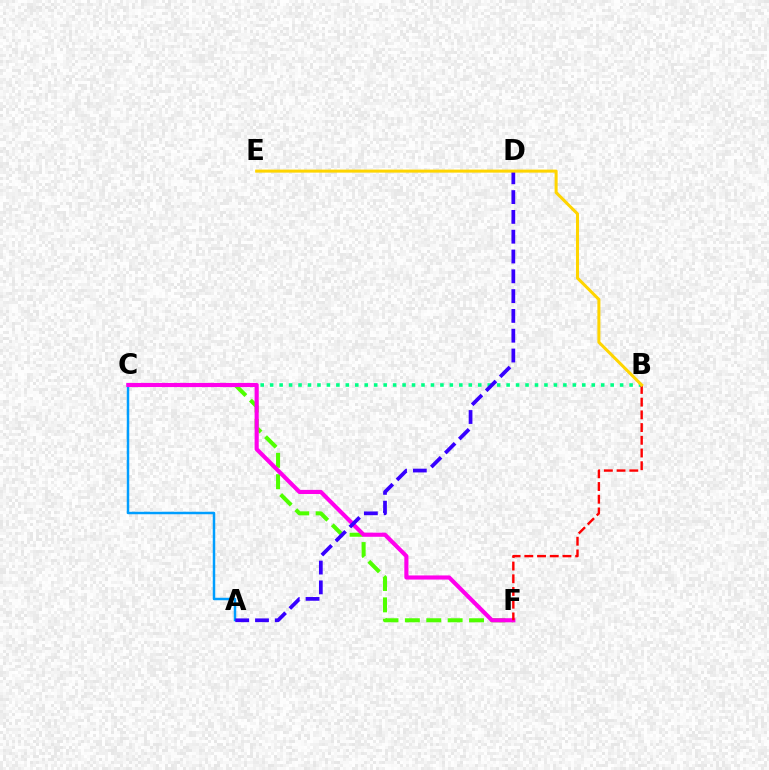{('A', 'C'): [{'color': '#009eff', 'line_style': 'solid', 'thickness': 1.78}], ('C', 'F'): [{'color': '#4fff00', 'line_style': 'dashed', 'thickness': 2.91}, {'color': '#ff00ed', 'line_style': 'solid', 'thickness': 2.97}], ('B', 'C'): [{'color': '#00ff86', 'line_style': 'dotted', 'thickness': 2.57}], ('A', 'D'): [{'color': '#3700ff', 'line_style': 'dashed', 'thickness': 2.69}], ('B', 'F'): [{'color': '#ff0000', 'line_style': 'dashed', 'thickness': 1.73}], ('B', 'E'): [{'color': '#ffd500', 'line_style': 'solid', 'thickness': 2.19}]}